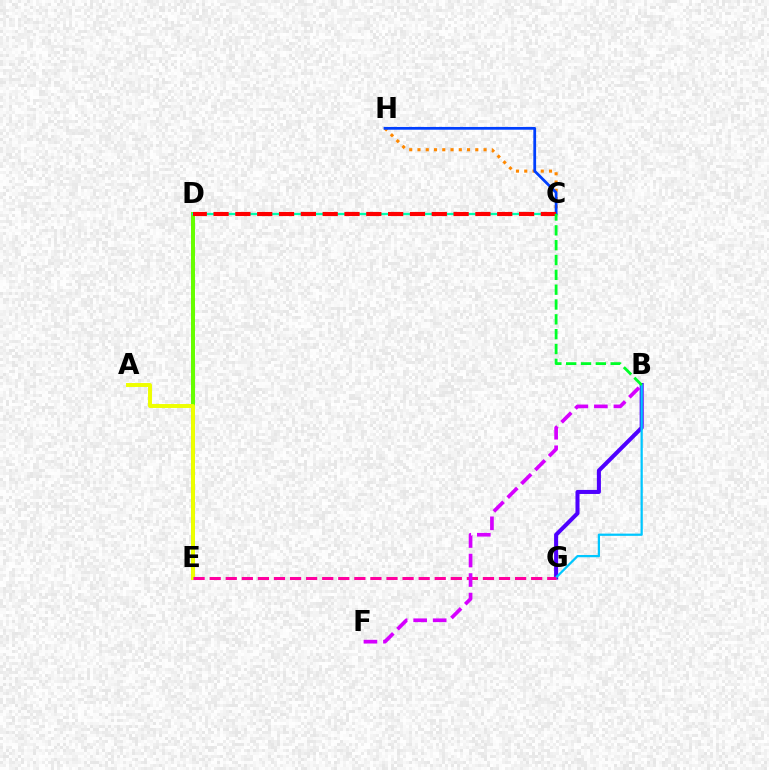{('D', 'E'): [{'color': '#66ff00', 'line_style': 'solid', 'thickness': 2.87}], ('C', 'D'): [{'color': '#00ffaf', 'line_style': 'solid', 'thickness': 1.63}, {'color': '#ff0000', 'line_style': 'dashed', 'thickness': 2.96}], ('B', 'G'): [{'color': '#4f00ff', 'line_style': 'solid', 'thickness': 2.91}, {'color': '#00c7ff', 'line_style': 'solid', 'thickness': 1.62}], ('C', 'H'): [{'color': '#ff8800', 'line_style': 'dotted', 'thickness': 2.24}, {'color': '#003fff', 'line_style': 'solid', 'thickness': 1.99}], ('A', 'E'): [{'color': '#eeff00', 'line_style': 'solid', 'thickness': 2.84}], ('E', 'G'): [{'color': '#ff00a0', 'line_style': 'dashed', 'thickness': 2.18}], ('B', 'F'): [{'color': '#d600ff', 'line_style': 'dashed', 'thickness': 2.65}], ('B', 'C'): [{'color': '#00ff27', 'line_style': 'dashed', 'thickness': 2.02}]}